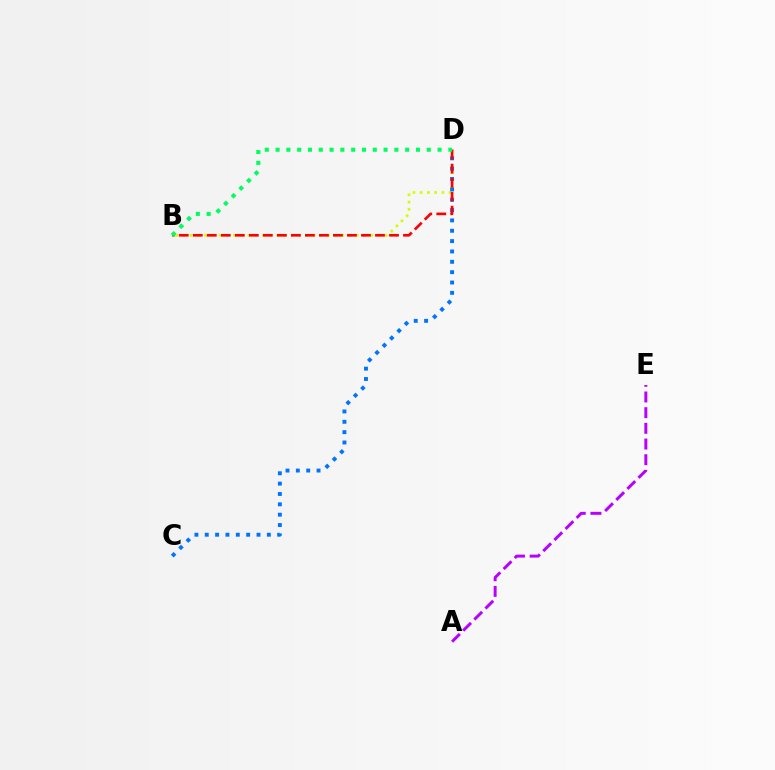{('B', 'D'): [{'color': '#d1ff00', 'line_style': 'dotted', 'thickness': 1.96}, {'color': '#ff0000', 'line_style': 'dashed', 'thickness': 1.9}, {'color': '#00ff5c', 'line_style': 'dotted', 'thickness': 2.93}], ('A', 'E'): [{'color': '#b900ff', 'line_style': 'dashed', 'thickness': 2.13}], ('C', 'D'): [{'color': '#0074ff', 'line_style': 'dotted', 'thickness': 2.81}]}